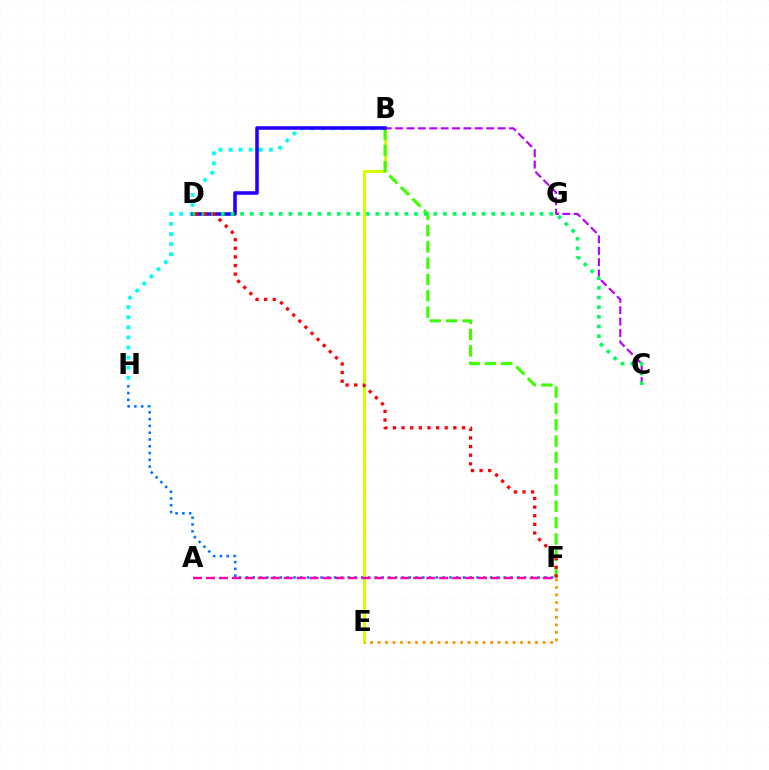{('F', 'H'): [{'color': '#0074ff', 'line_style': 'dotted', 'thickness': 1.84}], ('B', 'H'): [{'color': '#00fff6', 'line_style': 'dotted', 'thickness': 2.74}], ('B', 'E'): [{'color': '#d1ff00', 'line_style': 'solid', 'thickness': 2.13}], ('B', 'F'): [{'color': '#3dff00', 'line_style': 'dashed', 'thickness': 2.22}], ('B', 'C'): [{'color': '#b900ff', 'line_style': 'dashed', 'thickness': 1.55}], ('B', 'D'): [{'color': '#2500ff', 'line_style': 'solid', 'thickness': 2.57}], ('A', 'F'): [{'color': '#ff00ac', 'line_style': 'dashed', 'thickness': 1.76}], ('C', 'D'): [{'color': '#00ff5c', 'line_style': 'dotted', 'thickness': 2.62}], ('D', 'F'): [{'color': '#ff0000', 'line_style': 'dotted', 'thickness': 2.34}], ('E', 'F'): [{'color': '#ff9400', 'line_style': 'dotted', 'thickness': 2.04}]}